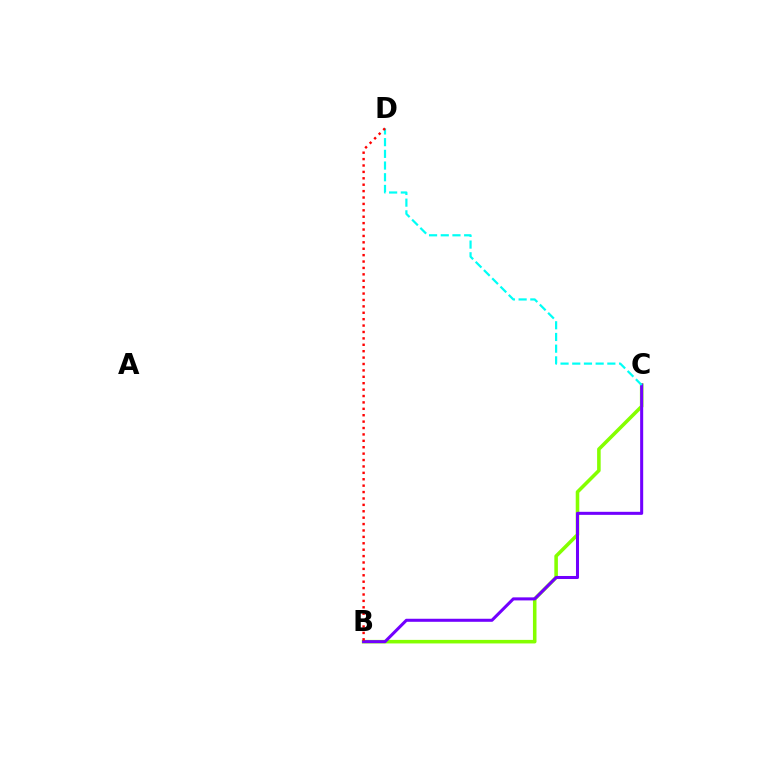{('B', 'C'): [{'color': '#84ff00', 'line_style': 'solid', 'thickness': 2.56}, {'color': '#7200ff', 'line_style': 'solid', 'thickness': 2.19}], ('C', 'D'): [{'color': '#00fff6', 'line_style': 'dashed', 'thickness': 1.59}], ('B', 'D'): [{'color': '#ff0000', 'line_style': 'dotted', 'thickness': 1.74}]}